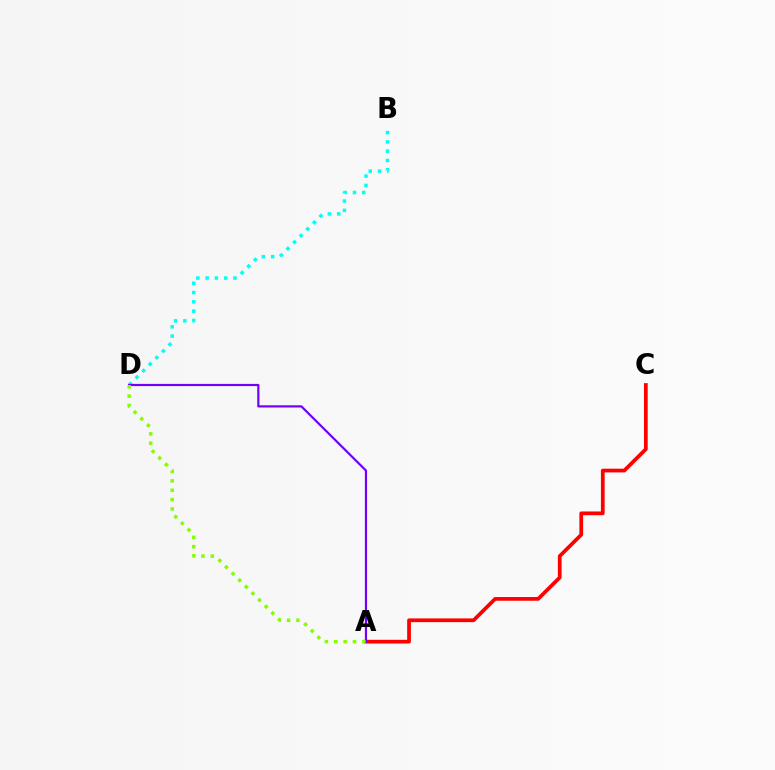{('A', 'C'): [{'color': '#ff0000', 'line_style': 'solid', 'thickness': 2.69}], ('B', 'D'): [{'color': '#00fff6', 'line_style': 'dotted', 'thickness': 2.53}], ('A', 'D'): [{'color': '#7200ff', 'line_style': 'solid', 'thickness': 1.59}, {'color': '#84ff00', 'line_style': 'dotted', 'thickness': 2.54}]}